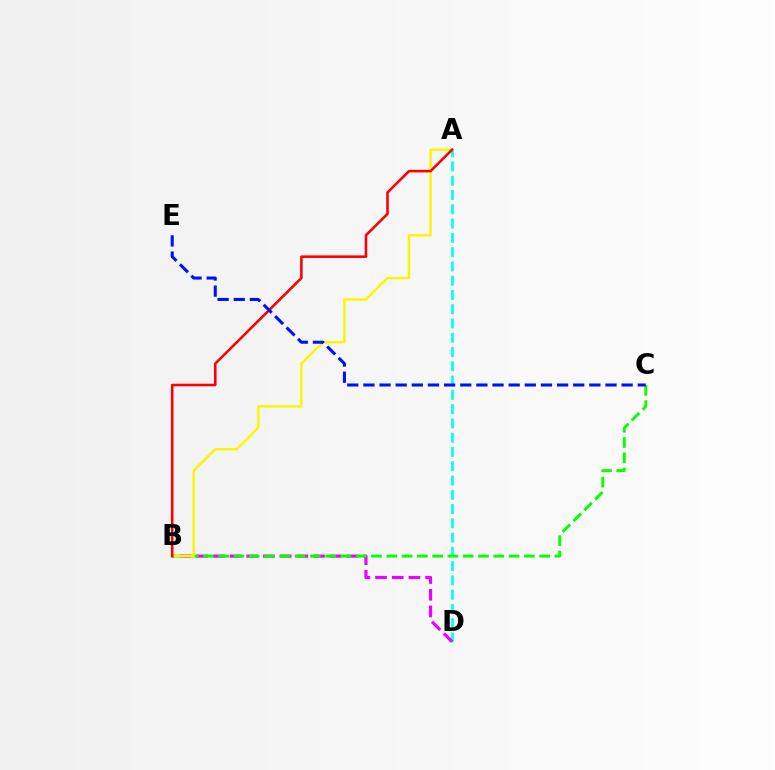{('A', 'D'): [{'color': '#00fff6', 'line_style': 'dashed', 'thickness': 1.94}], ('B', 'D'): [{'color': '#ee00ff', 'line_style': 'dashed', 'thickness': 2.27}], ('B', 'C'): [{'color': '#08ff00', 'line_style': 'dashed', 'thickness': 2.08}], ('A', 'B'): [{'color': '#fcf500', 'line_style': 'solid', 'thickness': 1.75}, {'color': '#ff0000', 'line_style': 'solid', 'thickness': 1.85}], ('C', 'E'): [{'color': '#0010ff', 'line_style': 'dashed', 'thickness': 2.19}]}